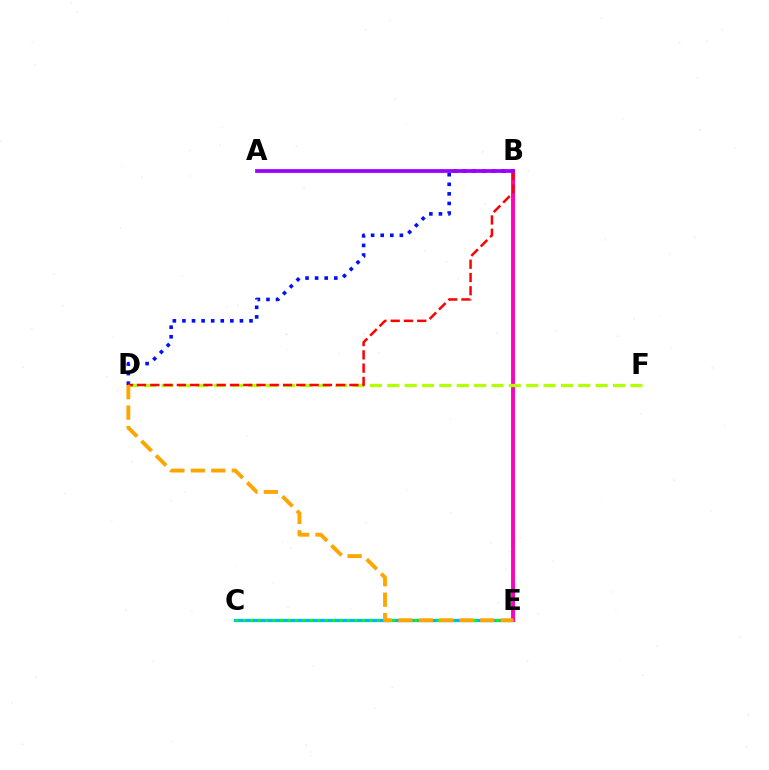{('B', 'D'): [{'color': '#0010ff', 'line_style': 'dotted', 'thickness': 2.6}, {'color': '#ff0000', 'line_style': 'dashed', 'thickness': 1.8}], ('B', 'E'): [{'color': '#00ff9d', 'line_style': 'solid', 'thickness': 2.32}, {'color': '#ff00bd', 'line_style': 'solid', 'thickness': 2.78}], ('C', 'E'): [{'color': '#00b5ff', 'line_style': 'solid', 'thickness': 2.35}, {'color': '#08ff00', 'line_style': 'dotted', 'thickness': 2.02}], ('D', 'F'): [{'color': '#b3ff00', 'line_style': 'dashed', 'thickness': 2.36}], ('A', 'B'): [{'color': '#9b00ff', 'line_style': 'solid', 'thickness': 2.7}], ('D', 'E'): [{'color': '#ffa500', 'line_style': 'dashed', 'thickness': 2.78}]}